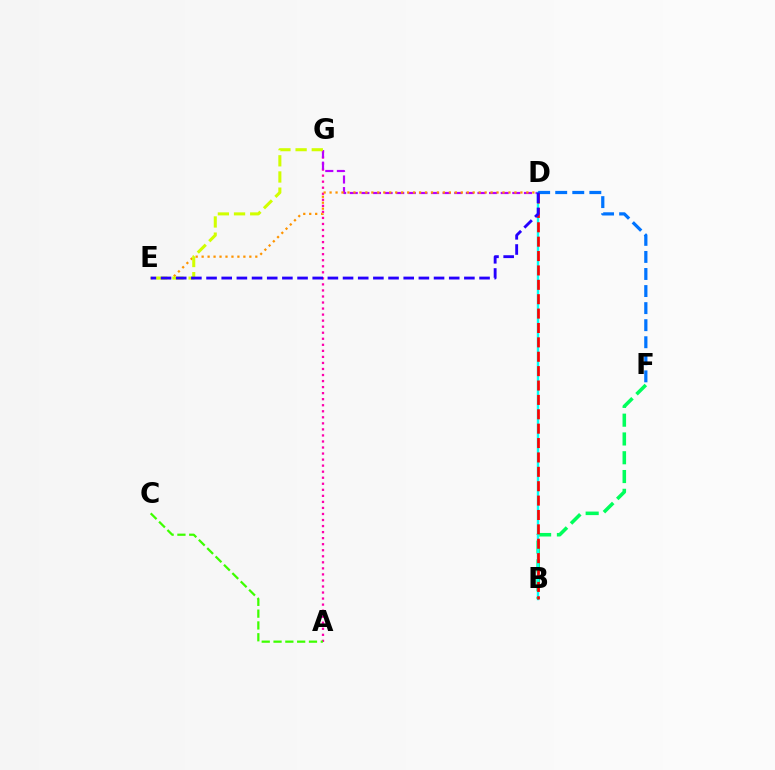{('A', 'G'): [{'color': '#ff00ac', 'line_style': 'dotted', 'thickness': 1.64}], ('B', 'F'): [{'color': '#00ff5c', 'line_style': 'dashed', 'thickness': 2.55}], ('D', 'G'): [{'color': '#b900ff', 'line_style': 'dashed', 'thickness': 1.58}], ('A', 'C'): [{'color': '#3dff00', 'line_style': 'dashed', 'thickness': 1.6}], ('B', 'D'): [{'color': '#00fff6', 'line_style': 'solid', 'thickness': 1.73}, {'color': '#ff0000', 'line_style': 'dashed', 'thickness': 1.95}], ('D', 'E'): [{'color': '#ff9400', 'line_style': 'dotted', 'thickness': 1.62}, {'color': '#2500ff', 'line_style': 'dashed', 'thickness': 2.06}], ('D', 'F'): [{'color': '#0074ff', 'line_style': 'dashed', 'thickness': 2.32}], ('E', 'G'): [{'color': '#d1ff00', 'line_style': 'dashed', 'thickness': 2.2}]}